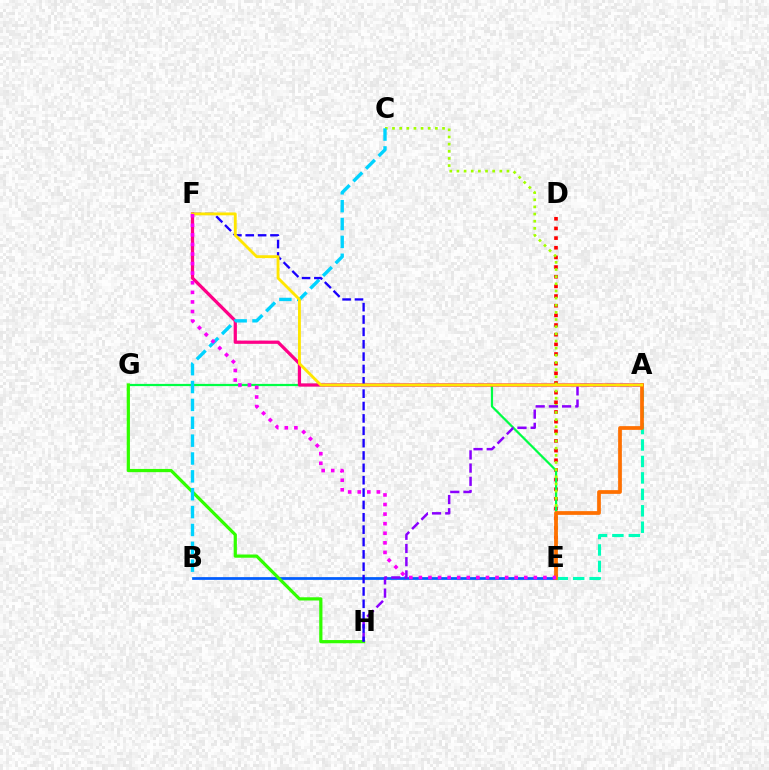{('D', 'E'): [{'color': '#ff0000', 'line_style': 'dotted', 'thickness': 2.62}], ('E', 'G'): [{'color': '#00ff45', 'line_style': 'solid', 'thickness': 1.6}], ('A', 'F'): [{'color': '#ff0088', 'line_style': 'solid', 'thickness': 2.34}, {'color': '#ffe600', 'line_style': 'solid', 'thickness': 2.06}], ('B', 'E'): [{'color': '#005dff', 'line_style': 'solid', 'thickness': 1.97}], ('G', 'H'): [{'color': '#31ff00', 'line_style': 'solid', 'thickness': 2.32}], ('A', 'E'): [{'color': '#00ffbb', 'line_style': 'dashed', 'thickness': 2.23}, {'color': '#ff7000', 'line_style': 'solid', 'thickness': 2.69}], ('C', 'E'): [{'color': '#a2ff00', 'line_style': 'dotted', 'thickness': 1.94}], ('A', 'H'): [{'color': '#8a00ff', 'line_style': 'dashed', 'thickness': 1.79}], ('B', 'C'): [{'color': '#00d3ff', 'line_style': 'dashed', 'thickness': 2.43}], ('F', 'H'): [{'color': '#1900ff', 'line_style': 'dashed', 'thickness': 1.68}], ('E', 'F'): [{'color': '#fa00f9', 'line_style': 'dotted', 'thickness': 2.6}]}